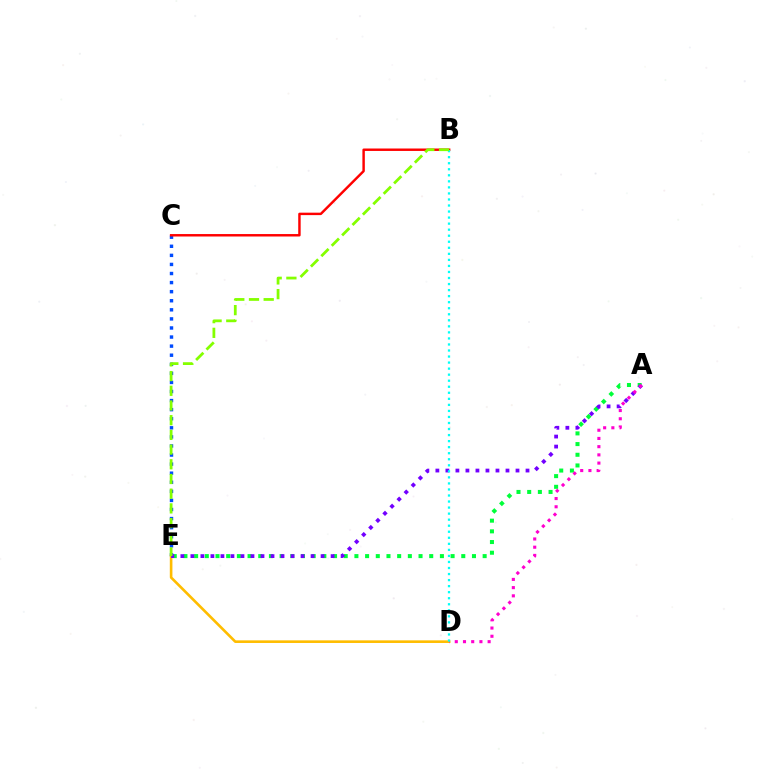{('A', 'E'): [{'color': '#00ff39', 'line_style': 'dotted', 'thickness': 2.9}, {'color': '#7200ff', 'line_style': 'dotted', 'thickness': 2.72}], ('C', 'E'): [{'color': '#004bff', 'line_style': 'dotted', 'thickness': 2.47}], ('D', 'E'): [{'color': '#ffbd00', 'line_style': 'solid', 'thickness': 1.89}], ('A', 'D'): [{'color': '#ff00cf', 'line_style': 'dotted', 'thickness': 2.23}], ('B', 'C'): [{'color': '#ff0000', 'line_style': 'solid', 'thickness': 1.76}], ('B', 'D'): [{'color': '#00fff6', 'line_style': 'dotted', 'thickness': 1.64}], ('B', 'E'): [{'color': '#84ff00', 'line_style': 'dashed', 'thickness': 2.0}]}